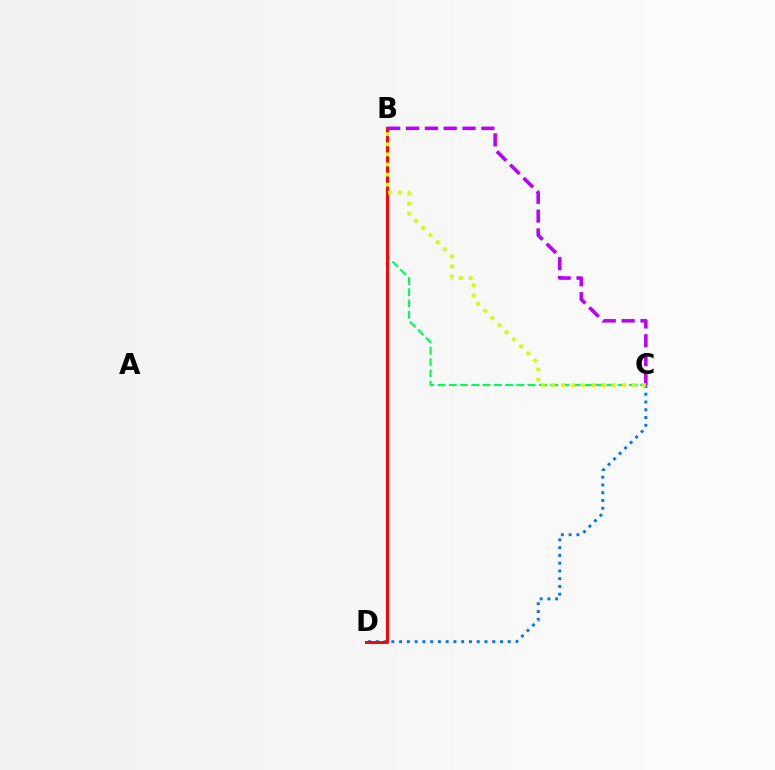{('C', 'D'): [{'color': '#0074ff', 'line_style': 'dotted', 'thickness': 2.11}], ('B', 'C'): [{'color': '#00ff5c', 'line_style': 'dashed', 'thickness': 1.53}, {'color': '#b900ff', 'line_style': 'dashed', 'thickness': 2.56}, {'color': '#d1ff00', 'line_style': 'dotted', 'thickness': 2.74}], ('B', 'D'): [{'color': '#ff0000', 'line_style': 'solid', 'thickness': 2.11}]}